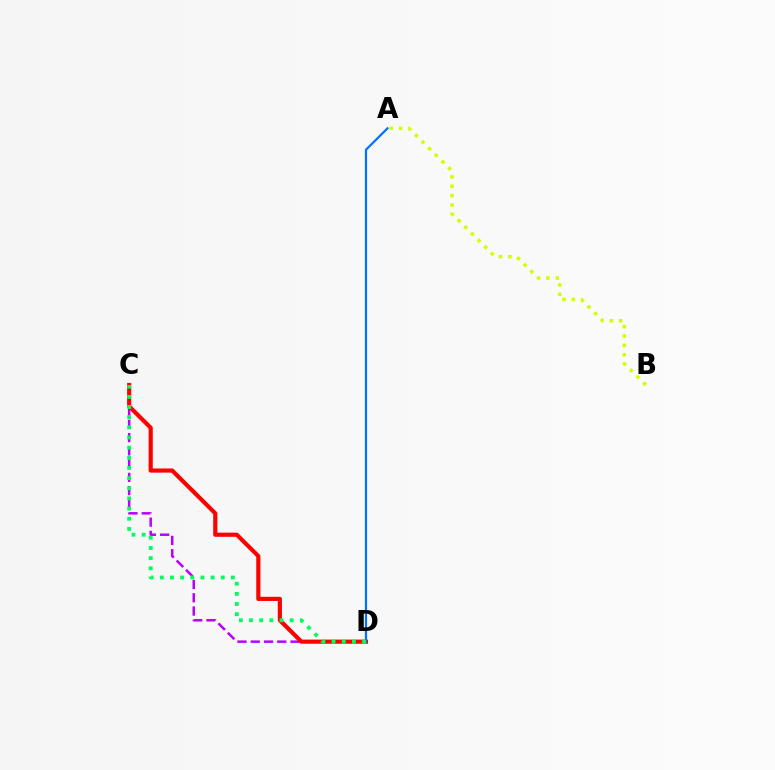{('C', 'D'): [{'color': '#b900ff', 'line_style': 'dashed', 'thickness': 1.8}, {'color': '#ff0000', 'line_style': 'solid', 'thickness': 2.99}, {'color': '#00ff5c', 'line_style': 'dotted', 'thickness': 2.76}], ('A', 'D'): [{'color': '#0074ff', 'line_style': 'solid', 'thickness': 1.61}], ('A', 'B'): [{'color': '#d1ff00', 'line_style': 'dotted', 'thickness': 2.55}]}